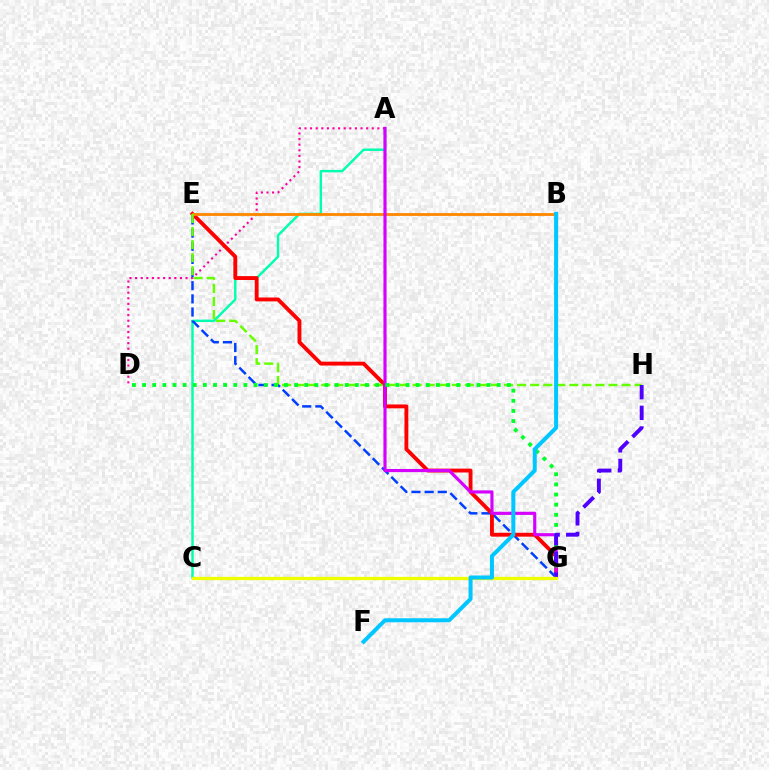{('A', 'C'): [{'color': '#00ffaf', 'line_style': 'solid', 'thickness': 1.75}], ('A', 'D'): [{'color': '#ff00a0', 'line_style': 'dotted', 'thickness': 1.52}], ('E', 'G'): [{'color': '#003fff', 'line_style': 'dashed', 'thickness': 1.79}, {'color': '#ff0000', 'line_style': 'solid', 'thickness': 2.79}], ('B', 'E'): [{'color': '#ff8800', 'line_style': 'solid', 'thickness': 2.04}], ('E', 'H'): [{'color': '#66ff00', 'line_style': 'dashed', 'thickness': 1.77}], ('A', 'G'): [{'color': '#d600ff', 'line_style': 'solid', 'thickness': 2.26}], ('D', 'G'): [{'color': '#00ff27', 'line_style': 'dotted', 'thickness': 2.75}], ('G', 'H'): [{'color': '#4f00ff', 'line_style': 'dashed', 'thickness': 2.81}], ('C', 'G'): [{'color': '#eeff00', 'line_style': 'solid', 'thickness': 2.35}], ('B', 'F'): [{'color': '#00c7ff', 'line_style': 'solid', 'thickness': 2.89}]}